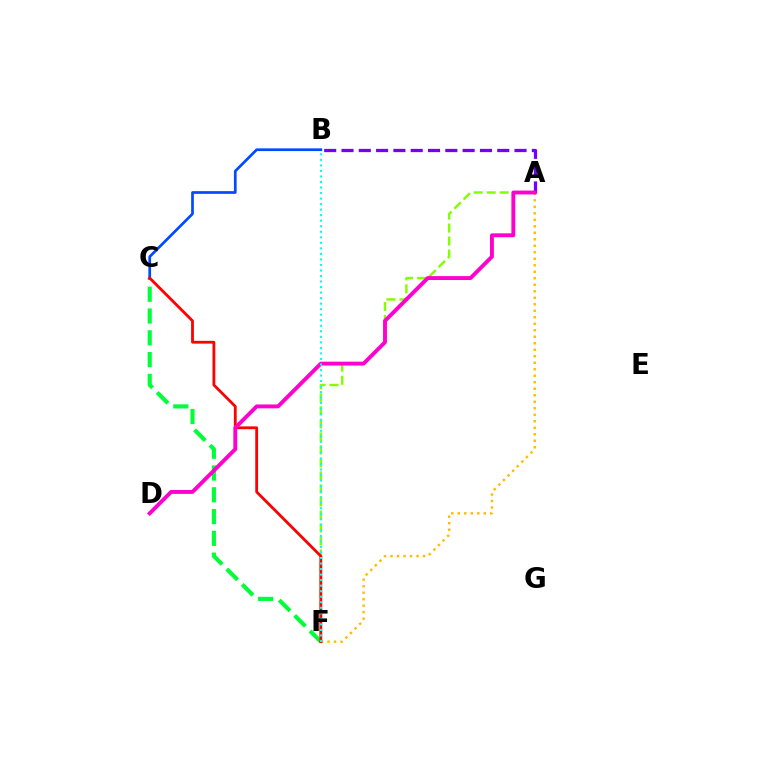{('A', 'F'): [{'color': '#ffbd00', 'line_style': 'dotted', 'thickness': 1.77}, {'color': '#84ff00', 'line_style': 'dashed', 'thickness': 1.77}], ('A', 'B'): [{'color': '#7200ff', 'line_style': 'dashed', 'thickness': 2.35}], ('C', 'F'): [{'color': '#00ff39', 'line_style': 'dashed', 'thickness': 2.96}, {'color': '#ff0000', 'line_style': 'solid', 'thickness': 2.01}], ('B', 'C'): [{'color': '#004bff', 'line_style': 'solid', 'thickness': 1.95}], ('A', 'D'): [{'color': '#ff00cf', 'line_style': 'solid', 'thickness': 2.8}], ('B', 'F'): [{'color': '#00fff6', 'line_style': 'dotted', 'thickness': 1.5}]}